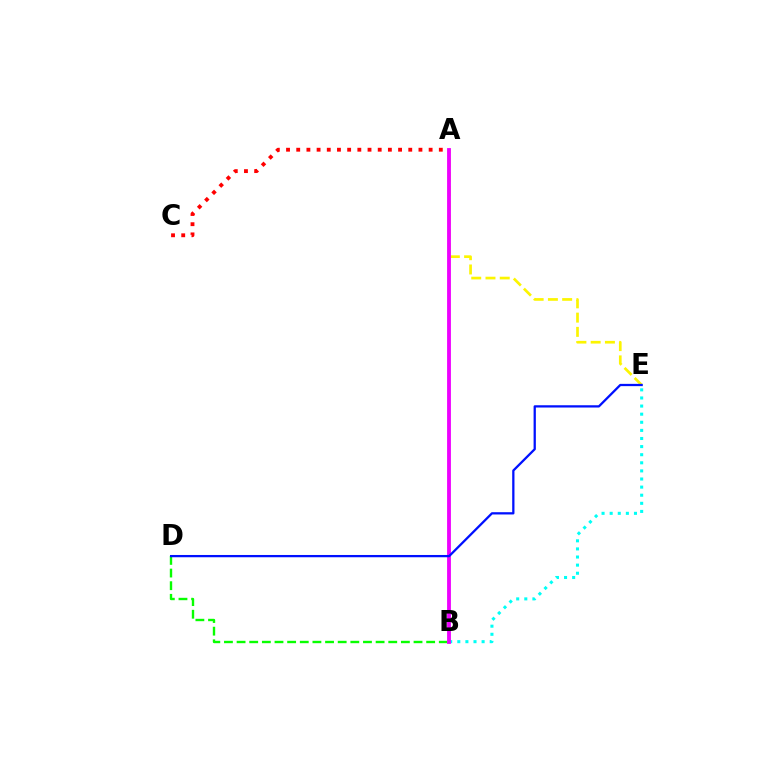{('A', 'C'): [{'color': '#ff0000', 'line_style': 'dotted', 'thickness': 2.77}], ('B', 'D'): [{'color': '#08ff00', 'line_style': 'dashed', 'thickness': 1.72}], ('B', 'E'): [{'color': '#00fff6', 'line_style': 'dotted', 'thickness': 2.2}], ('A', 'E'): [{'color': '#fcf500', 'line_style': 'dashed', 'thickness': 1.94}], ('A', 'B'): [{'color': '#ee00ff', 'line_style': 'solid', 'thickness': 2.76}], ('D', 'E'): [{'color': '#0010ff', 'line_style': 'solid', 'thickness': 1.63}]}